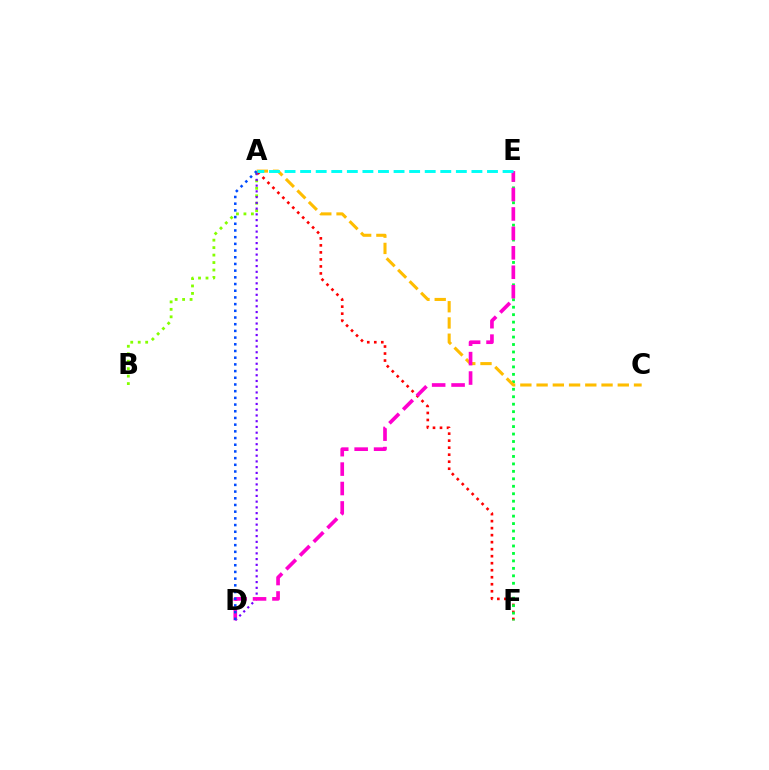{('A', 'B'): [{'color': '#84ff00', 'line_style': 'dotted', 'thickness': 2.03}], ('A', 'F'): [{'color': '#ff0000', 'line_style': 'dotted', 'thickness': 1.91}], ('E', 'F'): [{'color': '#00ff39', 'line_style': 'dotted', 'thickness': 2.03}], ('A', 'C'): [{'color': '#ffbd00', 'line_style': 'dashed', 'thickness': 2.21}], ('A', 'D'): [{'color': '#7200ff', 'line_style': 'dotted', 'thickness': 1.56}, {'color': '#004bff', 'line_style': 'dotted', 'thickness': 1.82}], ('D', 'E'): [{'color': '#ff00cf', 'line_style': 'dashed', 'thickness': 2.64}], ('A', 'E'): [{'color': '#00fff6', 'line_style': 'dashed', 'thickness': 2.12}]}